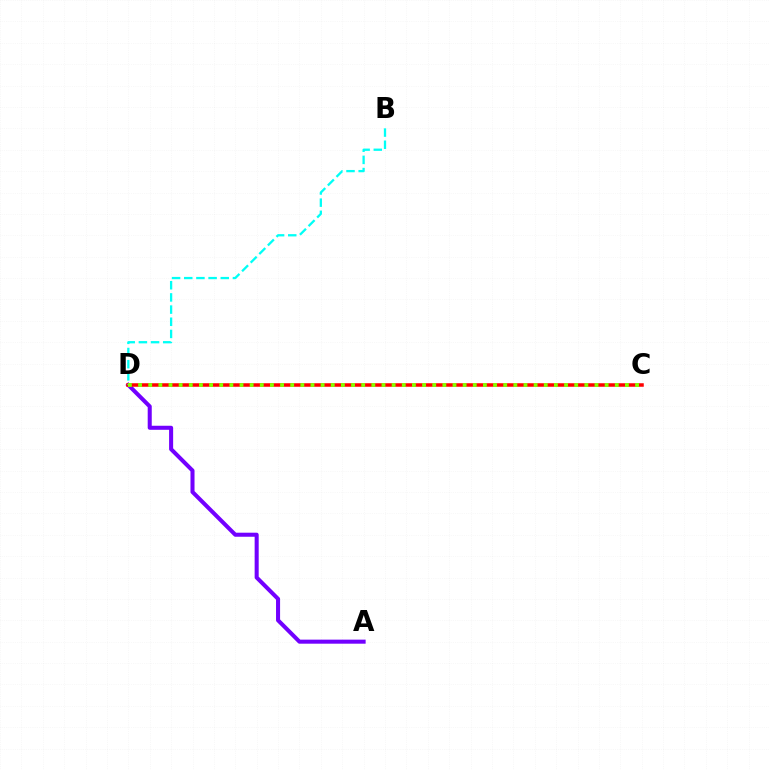{('A', 'D'): [{'color': '#7200ff', 'line_style': 'solid', 'thickness': 2.92}], ('C', 'D'): [{'color': '#ff0000', 'line_style': 'solid', 'thickness': 2.53}, {'color': '#84ff00', 'line_style': 'dotted', 'thickness': 2.76}], ('B', 'D'): [{'color': '#00fff6', 'line_style': 'dashed', 'thickness': 1.65}]}